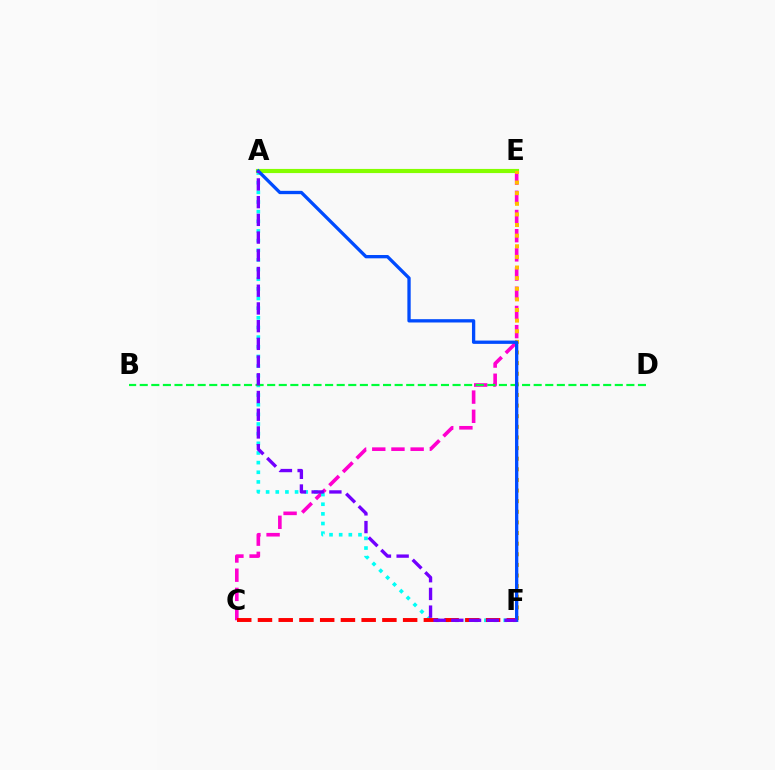{('C', 'E'): [{'color': '#ff00cf', 'line_style': 'dashed', 'thickness': 2.61}], ('A', 'F'): [{'color': '#00fff6', 'line_style': 'dotted', 'thickness': 2.62}, {'color': '#004bff', 'line_style': 'solid', 'thickness': 2.38}, {'color': '#7200ff', 'line_style': 'dashed', 'thickness': 2.41}], ('A', 'E'): [{'color': '#84ff00', 'line_style': 'solid', 'thickness': 2.99}], ('C', 'F'): [{'color': '#ff0000', 'line_style': 'dashed', 'thickness': 2.82}], ('E', 'F'): [{'color': '#ffbd00', 'line_style': 'dotted', 'thickness': 2.89}], ('B', 'D'): [{'color': '#00ff39', 'line_style': 'dashed', 'thickness': 1.57}]}